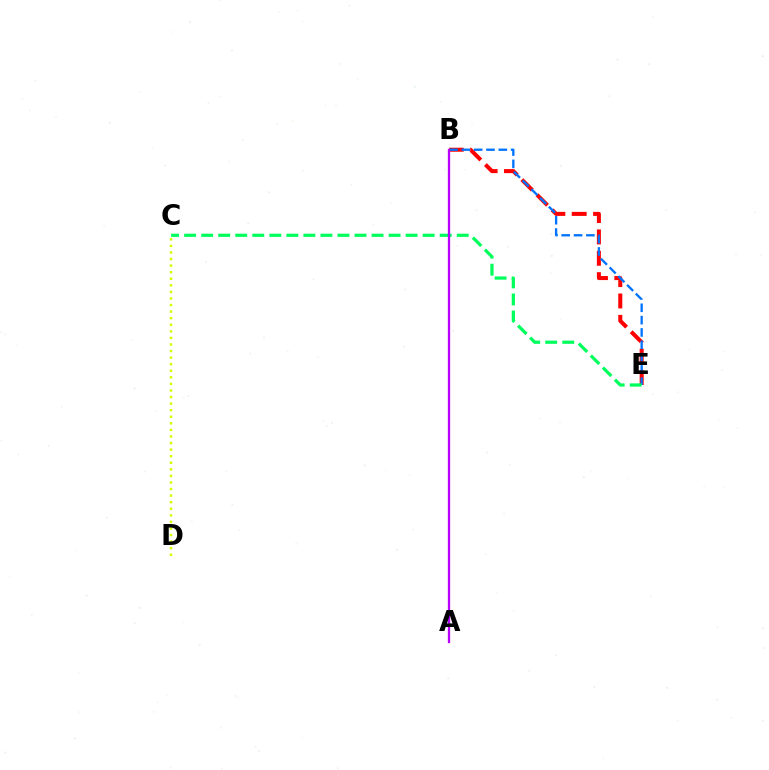{('B', 'E'): [{'color': '#ff0000', 'line_style': 'dashed', 'thickness': 2.9}, {'color': '#0074ff', 'line_style': 'dashed', 'thickness': 1.68}], ('C', 'E'): [{'color': '#00ff5c', 'line_style': 'dashed', 'thickness': 2.31}], ('C', 'D'): [{'color': '#d1ff00', 'line_style': 'dotted', 'thickness': 1.79}], ('A', 'B'): [{'color': '#b900ff', 'line_style': 'solid', 'thickness': 1.66}]}